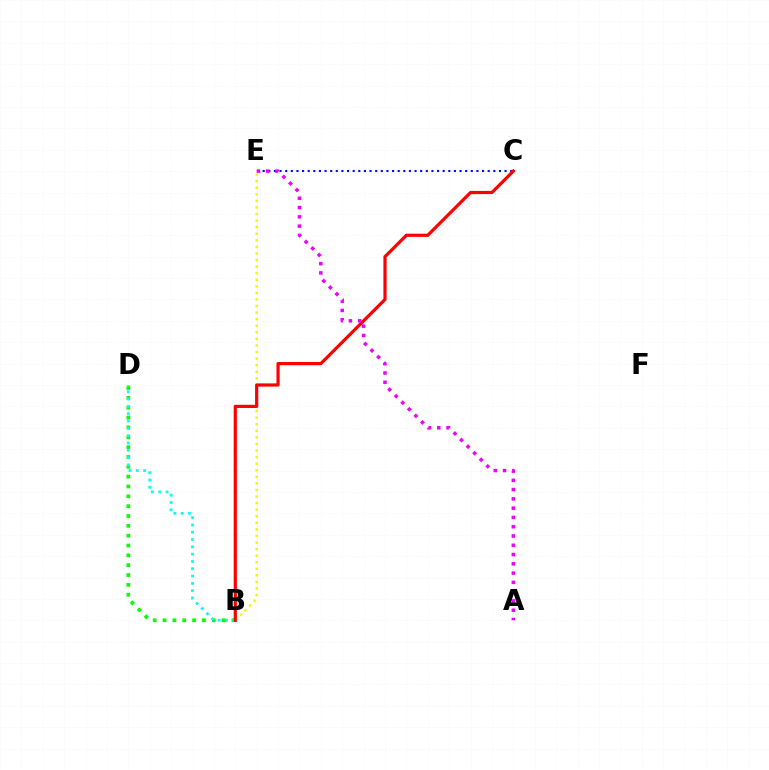{('B', 'D'): [{'color': '#08ff00', 'line_style': 'dotted', 'thickness': 2.67}, {'color': '#00fff6', 'line_style': 'dotted', 'thickness': 1.99}], ('C', 'E'): [{'color': '#0010ff', 'line_style': 'dotted', 'thickness': 1.53}], ('B', 'E'): [{'color': '#fcf500', 'line_style': 'dotted', 'thickness': 1.78}], ('B', 'C'): [{'color': '#ff0000', 'line_style': 'solid', 'thickness': 2.3}], ('A', 'E'): [{'color': '#ee00ff', 'line_style': 'dotted', 'thickness': 2.52}]}